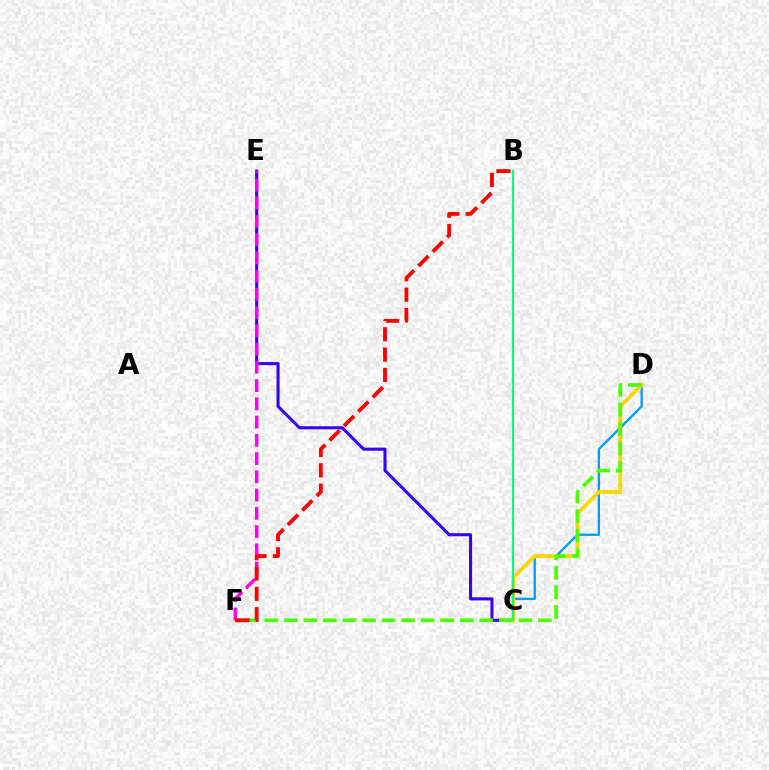{('C', 'D'): [{'color': '#009eff', 'line_style': 'solid', 'thickness': 1.69}, {'color': '#ffd500', 'line_style': 'solid', 'thickness': 2.74}], ('C', 'E'): [{'color': '#3700ff', 'line_style': 'solid', 'thickness': 2.22}], ('D', 'F'): [{'color': '#4fff00', 'line_style': 'dashed', 'thickness': 2.65}], ('E', 'F'): [{'color': '#ff00ed', 'line_style': 'dashed', 'thickness': 2.48}], ('B', 'C'): [{'color': '#00ff86', 'line_style': 'solid', 'thickness': 1.58}], ('B', 'F'): [{'color': '#ff0000', 'line_style': 'dashed', 'thickness': 2.76}]}